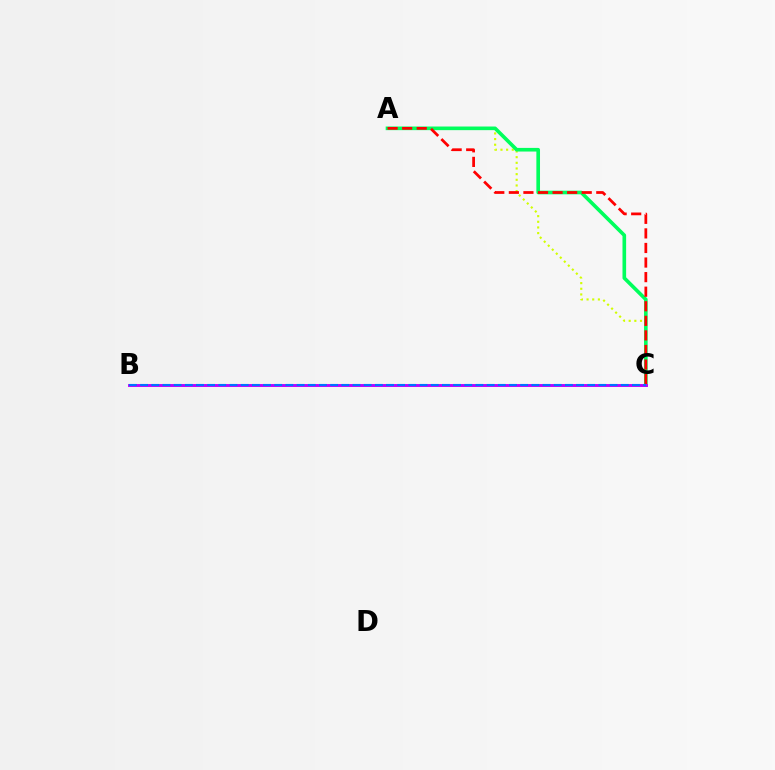{('A', 'C'): [{'color': '#d1ff00', 'line_style': 'dotted', 'thickness': 1.54}, {'color': '#00ff5c', 'line_style': 'solid', 'thickness': 2.61}, {'color': '#ff0000', 'line_style': 'dashed', 'thickness': 1.98}], ('B', 'C'): [{'color': '#b900ff', 'line_style': 'solid', 'thickness': 2.09}, {'color': '#0074ff', 'line_style': 'dashed', 'thickness': 1.52}]}